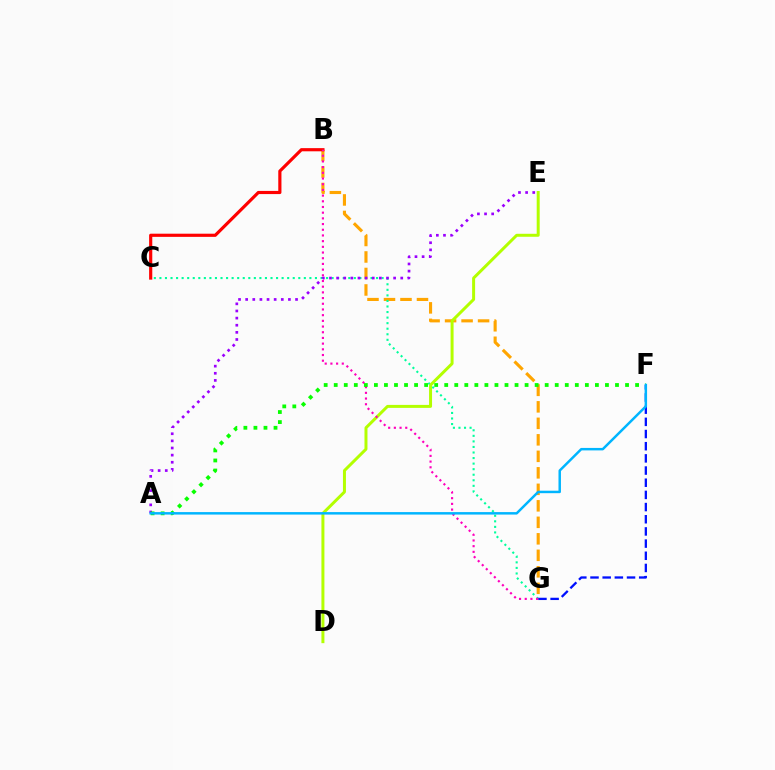{('B', 'G'): [{'color': '#ffa500', 'line_style': 'dashed', 'thickness': 2.24}, {'color': '#ff00bd', 'line_style': 'dotted', 'thickness': 1.55}], ('C', 'G'): [{'color': '#00ff9d', 'line_style': 'dotted', 'thickness': 1.51}], ('D', 'E'): [{'color': '#b3ff00', 'line_style': 'solid', 'thickness': 2.15}], ('B', 'C'): [{'color': '#ff0000', 'line_style': 'solid', 'thickness': 2.28}], ('A', 'E'): [{'color': '#9b00ff', 'line_style': 'dotted', 'thickness': 1.94}], ('F', 'G'): [{'color': '#0010ff', 'line_style': 'dashed', 'thickness': 1.65}], ('A', 'F'): [{'color': '#08ff00', 'line_style': 'dotted', 'thickness': 2.73}, {'color': '#00b5ff', 'line_style': 'solid', 'thickness': 1.78}]}